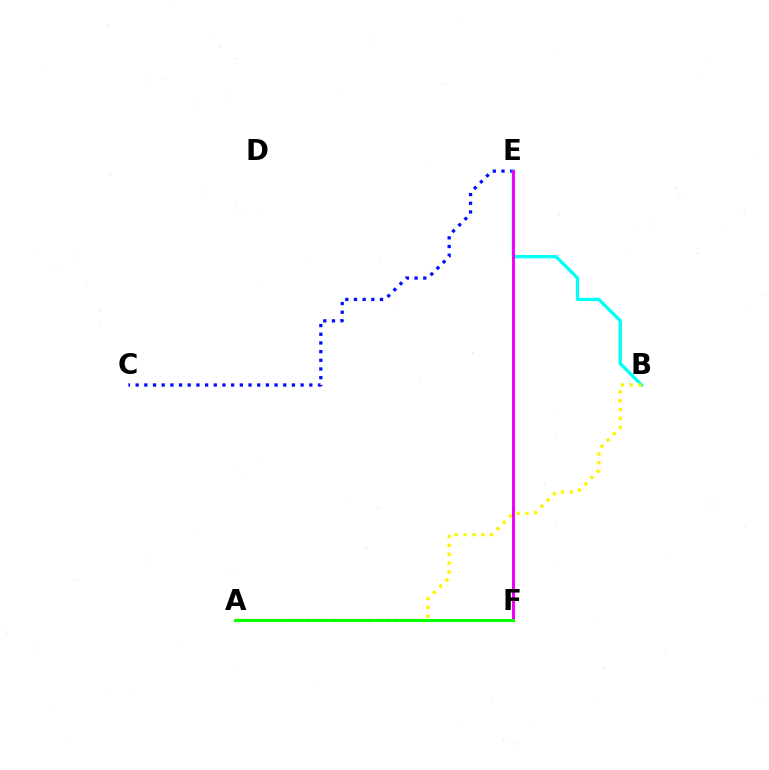{('C', 'E'): [{'color': '#0010ff', 'line_style': 'dotted', 'thickness': 2.36}], ('E', 'F'): [{'color': '#ff0000', 'line_style': 'dashed', 'thickness': 2.16}, {'color': '#ee00ff', 'line_style': 'solid', 'thickness': 2.13}], ('B', 'E'): [{'color': '#00fff6', 'line_style': 'solid', 'thickness': 2.36}], ('A', 'B'): [{'color': '#fcf500', 'line_style': 'dotted', 'thickness': 2.41}], ('A', 'F'): [{'color': '#08ff00', 'line_style': 'solid', 'thickness': 2.17}]}